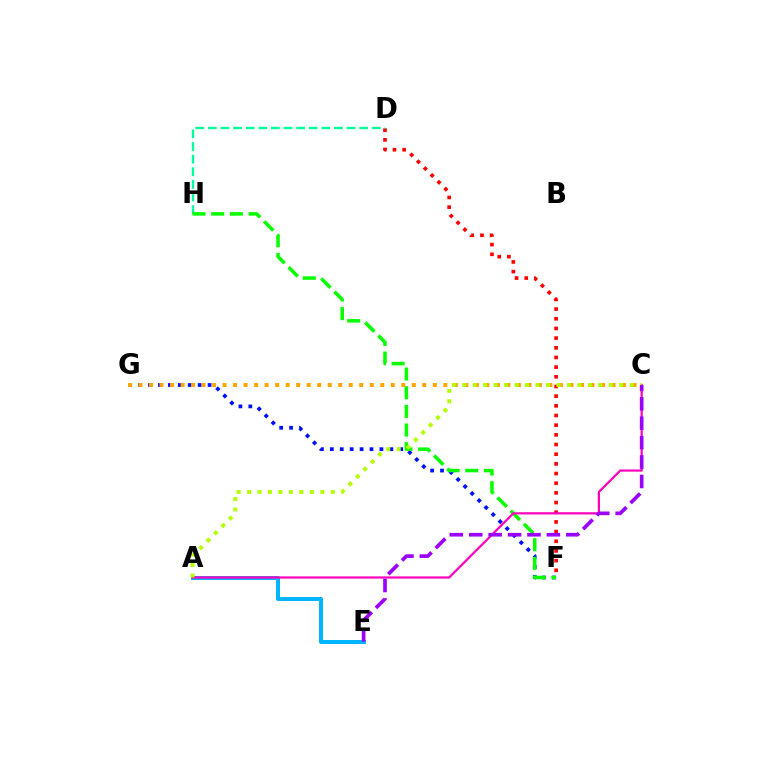{('D', 'F'): [{'color': '#ff0000', 'line_style': 'dotted', 'thickness': 2.63}], ('D', 'H'): [{'color': '#00ff9d', 'line_style': 'dashed', 'thickness': 1.71}], ('F', 'G'): [{'color': '#0010ff', 'line_style': 'dotted', 'thickness': 2.7}], ('A', 'E'): [{'color': '#00b5ff', 'line_style': 'solid', 'thickness': 2.88}], ('F', 'H'): [{'color': '#08ff00', 'line_style': 'dashed', 'thickness': 2.54}], ('A', 'C'): [{'color': '#ff00bd', 'line_style': 'solid', 'thickness': 1.6}, {'color': '#b3ff00', 'line_style': 'dotted', 'thickness': 2.84}], ('C', 'G'): [{'color': '#ffa500', 'line_style': 'dotted', 'thickness': 2.86}], ('C', 'E'): [{'color': '#9b00ff', 'line_style': 'dashed', 'thickness': 2.64}]}